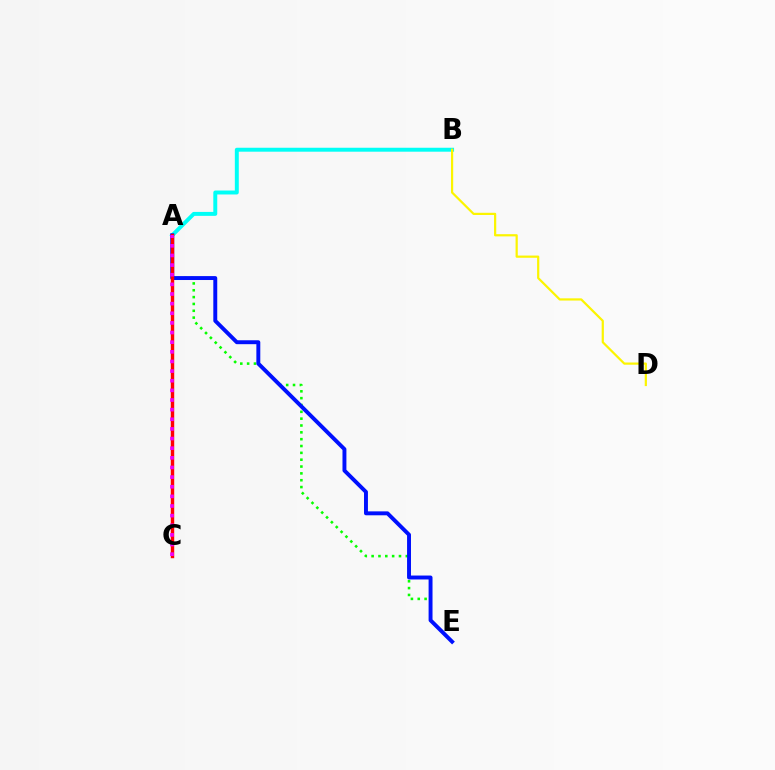{('A', 'E'): [{'color': '#08ff00', 'line_style': 'dotted', 'thickness': 1.86}, {'color': '#0010ff', 'line_style': 'solid', 'thickness': 2.82}], ('A', 'B'): [{'color': '#00fff6', 'line_style': 'solid', 'thickness': 2.84}], ('A', 'C'): [{'color': '#ff0000', 'line_style': 'solid', 'thickness': 2.46}, {'color': '#ee00ff', 'line_style': 'dotted', 'thickness': 2.62}], ('B', 'D'): [{'color': '#fcf500', 'line_style': 'solid', 'thickness': 1.59}]}